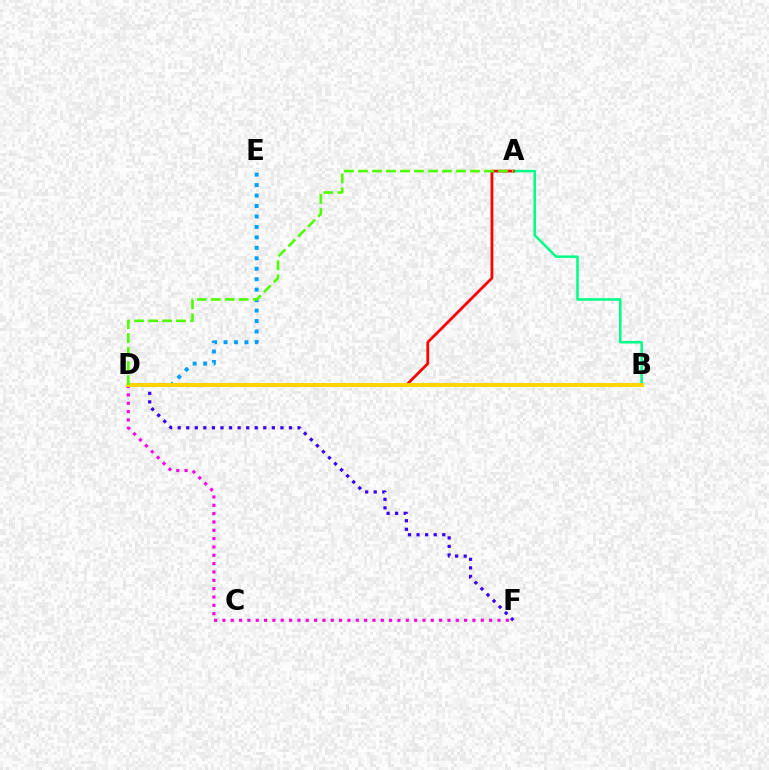{('A', 'B'): [{'color': '#00ff86', 'line_style': 'solid', 'thickness': 1.83}], ('D', 'F'): [{'color': '#ff00ed', 'line_style': 'dotted', 'thickness': 2.26}, {'color': '#3700ff', 'line_style': 'dotted', 'thickness': 2.33}], ('D', 'E'): [{'color': '#009eff', 'line_style': 'dotted', 'thickness': 2.84}], ('A', 'D'): [{'color': '#ff0000', 'line_style': 'solid', 'thickness': 2.01}, {'color': '#4fff00', 'line_style': 'dashed', 'thickness': 1.9}], ('B', 'D'): [{'color': '#ffd500', 'line_style': 'solid', 'thickness': 2.8}]}